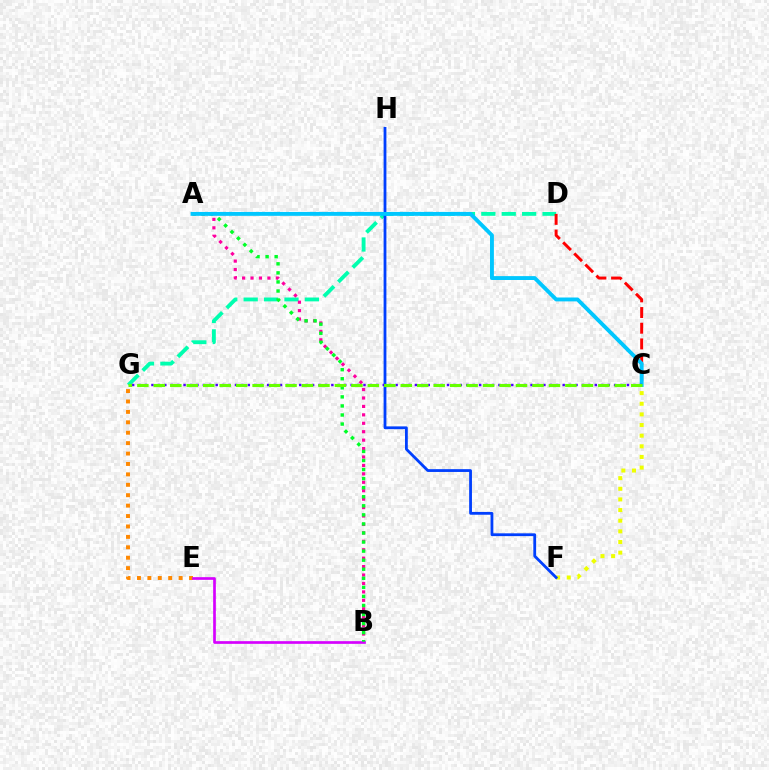{('D', 'G'): [{'color': '#00ffaf', 'line_style': 'dashed', 'thickness': 2.77}], ('E', 'G'): [{'color': '#ff8800', 'line_style': 'dotted', 'thickness': 2.83}], ('C', 'F'): [{'color': '#eeff00', 'line_style': 'dotted', 'thickness': 2.89}], ('A', 'B'): [{'color': '#ff00a0', 'line_style': 'dotted', 'thickness': 2.29}, {'color': '#00ff27', 'line_style': 'dotted', 'thickness': 2.46}], ('C', 'D'): [{'color': '#ff0000', 'line_style': 'dashed', 'thickness': 2.13}], ('B', 'E'): [{'color': '#d600ff', 'line_style': 'solid', 'thickness': 1.93}], ('F', 'H'): [{'color': '#003fff', 'line_style': 'solid', 'thickness': 2.01}], ('A', 'C'): [{'color': '#00c7ff', 'line_style': 'solid', 'thickness': 2.8}], ('C', 'G'): [{'color': '#4f00ff', 'line_style': 'dotted', 'thickness': 1.75}, {'color': '#66ff00', 'line_style': 'dashed', 'thickness': 2.24}]}